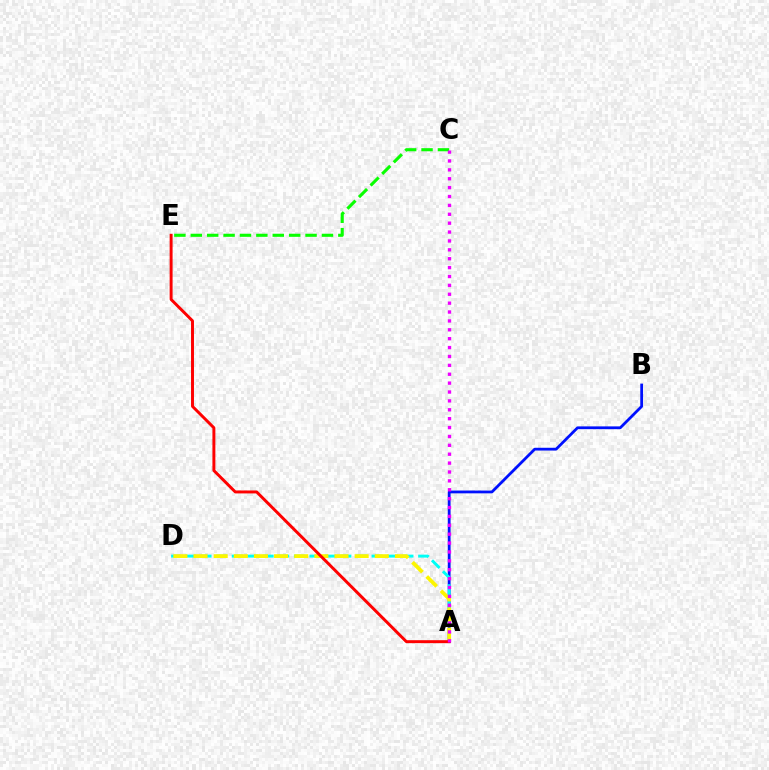{('A', 'B'): [{'color': '#0010ff', 'line_style': 'solid', 'thickness': 2.01}], ('A', 'D'): [{'color': '#00fff6', 'line_style': 'dashed', 'thickness': 2.11}, {'color': '#fcf500', 'line_style': 'dashed', 'thickness': 2.74}], ('A', 'E'): [{'color': '#ff0000', 'line_style': 'solid', 'thickness': 2.12}], ('C', 'E'): [{'color': '#08ff00', 'line_style': 'dashed', 'thickness': 2.23}], ('A', 'C'): [{'color': '#ee00ff', 'line_style': 'dotted', 'thickness': 2.41}]}